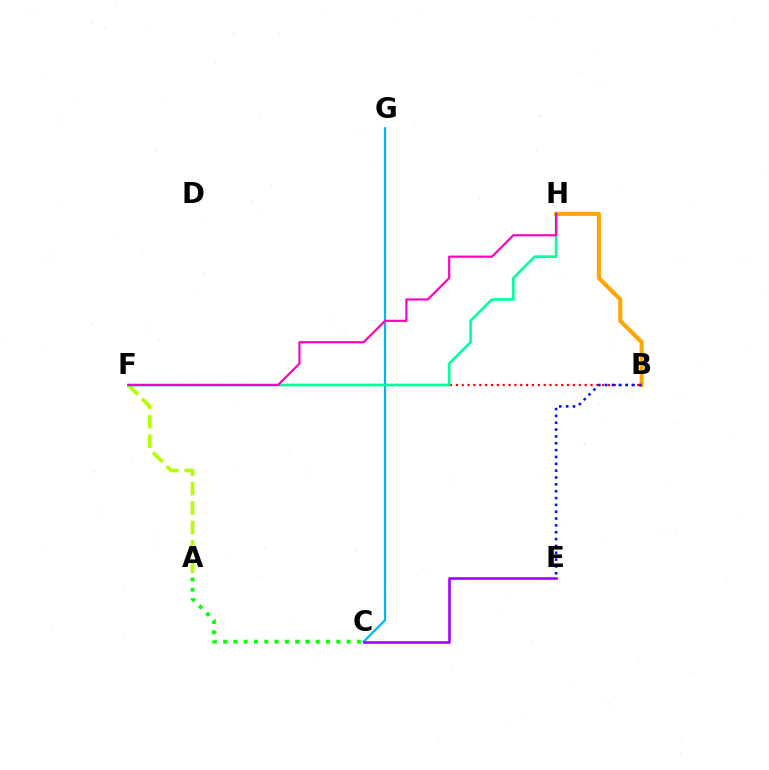{('B', 'H'): [{'color': '#ffa500', 'line_style': 'solid', 'thickness': 2.94}], ('C', 'G'): [{'color': '#00b5ff', 'line_style': 'solid', 'thickness': 1.61}], ('C', 'E'): [{'color': '#9b00ff', 'line_style': 'solid', 'thickness': 1.87}], ('A', 'C'): [{'color': '#08ff00', 'line_style': 'dotted', 'thickness': 2.8}], ('B', 'F'): [{'color': '#ff0000', 'line_style': 'dotted', 'thickness': 1.59}], ('A', 'F'): [{'color': '#b3ff00', 'line_style': 'dashed', 'thickness': 2.64}], ('F', 'H'): [{'color': '#00ff9d', 'line_style': 'solid', 'thickness': 1.88}, {'color': '#ff00bd', 'line_style': 'solid', 'thickness': 1.56}], ('B', 'E'): [{'color': '#0010ff', 'line_style': 'dotted', 'thickness': 1.86}]}